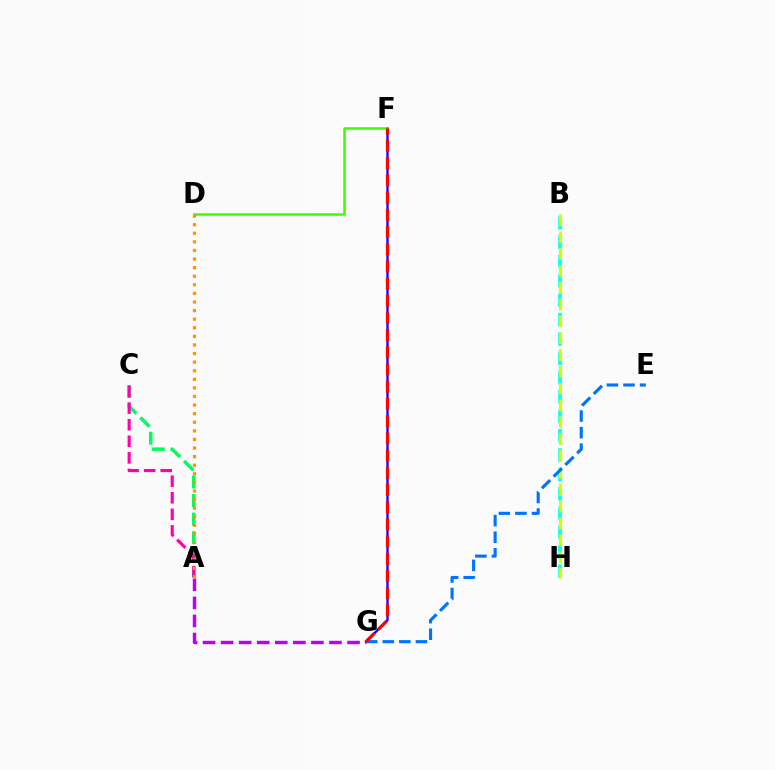{('F', 'G'): [{'color': '#2500ff', 'line_style': 'solid', 'thickness': 1.69}, {'color': '#ff0000', 'line_style': 'dashed', 'thickness': 2.34}], ('B', 'H'): [{'color': '#00fff6', 'line_style': 'dashed', 'thickness': 2.63}, {'color': '#d1ff00', 'line_style': 'dashed', 'thickness': 2.29}], ('A', 'C'): [{'color': '#00ff5c', 'line_style': 'dashed', 'thickness': 2.52}, {'color': '#ff00ac', 'line_style': 'dashed', 'thickness': 2.25}], ('E', 'G'): [{'color': '#0074ff', 'line_style': 'dashed', 'thickness': 2.25}], ('D', 'F'): [{'color': '#3dff00', 'line_style': 'solid', 'thickness': 1.82}], ('A', 'G'): [{'color': '#b900ff', 'line_style': 'dashed', 'thickness': 2.45}], ('A', 'D'): [{'color': '#ff9400', 'line_style': 'dotted', 'thickness': 2.33}]}